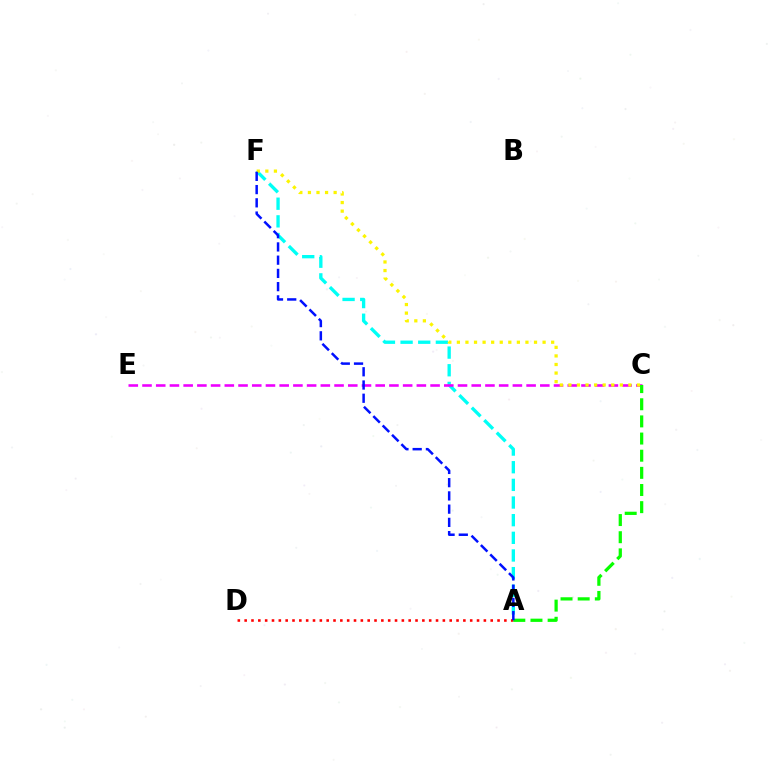{('A', 'F'): [{'color': '#00fff6', 'line_style': 'dashed', 'thickness': 2.4}, {'color': '#0010ff', 'line_style': 'dashed', 'thickness': 1.8}], ('A', 'D'): [{'color': '#ff0000', 'line_style': 'dotted', 'thickness': 1.86}], ('C', 'E'): [{'color': '#ee00ff', 'line_style': 'dashed', 'thickness': 1.86}], ('A', 'C'): [{'color': '#08ff00', 'line_style': 'dashed', 'thickness': 2.33}], ('C', 'F'): [{'color': '#fcf500', 'line_style': 'dotted', 'thickness': 2.33}]}